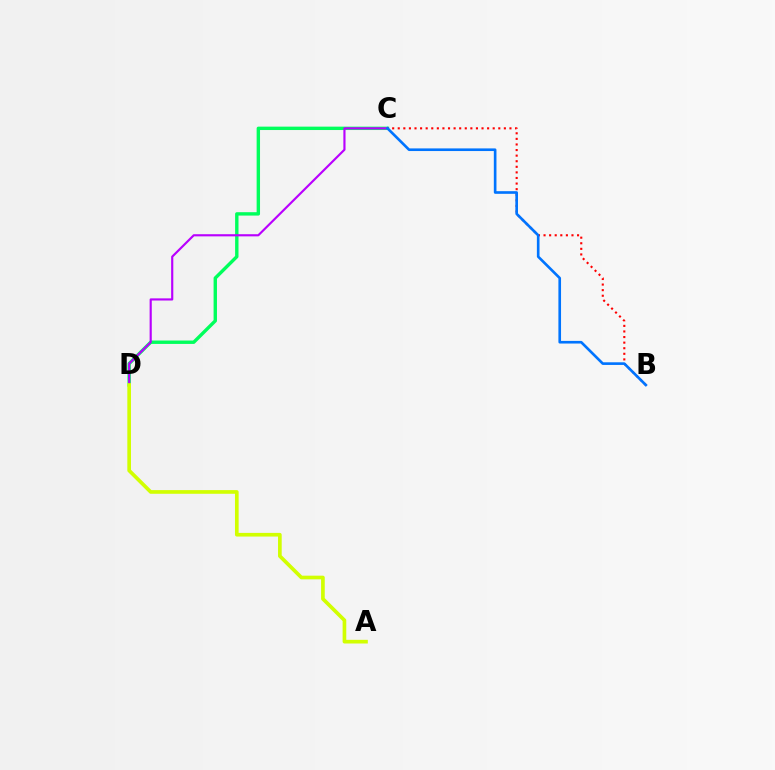{('C', 'D'): [{'color': '#00ff5c', 'line_style': 'solid', 'thickness': 2.44}, {'color': '#b900ff', 'line_style': 'solid', 'thickness': 1.55}], ('B', 'C'): [{'color': '#ff0000', 'line_style': 'dotted', 'thickness': 1.52}, {'color': '#0074ff', 'line_style': 'solid', 'thickness': 1.9}], ('A', 'D'): [{'color': '#d1ff00', 'line_style': 'solid', 'thickness': 2.64}]}